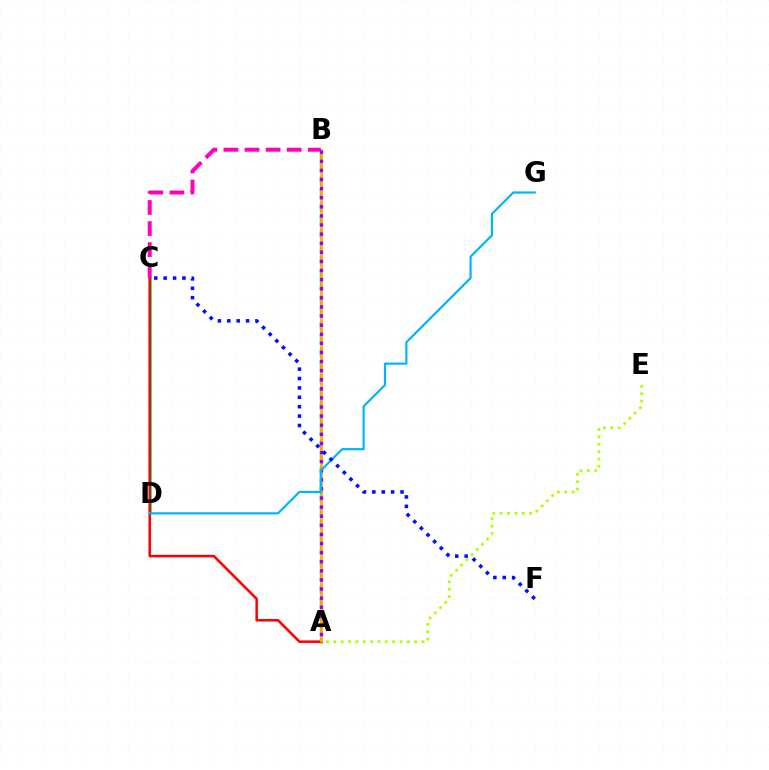{('C', 'D'): [{'color': '#00ff9d', 'line_style': 'solid', 'thickness': 2.22}], ('A', 'B'): [{'color': '#08ff00', 'line_style': 'dashed', 'thickness': 1.79}, {'color': '#ffa500', 'line_style': 'solid', 'thickness': 1.83}, {'color': '#9b00ff', 'line_style': 'dotted', 'thickness': 2.47}], ('A', 'C'): [{'color': '#ff0000', 'line_style': 'solid', 'thickness': 1.82}], ('B', 'C'): [{'color': '#ff00bd', 'line_style': 'dashed', 'thickness': 2.86}], ('A', 'E'): [{'color': '#b3ff00', 'line_style': 'dotted', 'thickness': 2.0}], ('D', 'G'): [{'color': '#00b5ff', 'line_style': 'solid', 'thickness': 1.58}], ('C', 'F'): [{'color': '#0010ff', 'line_style': 'dotted', 'thickness': 2.55}]}